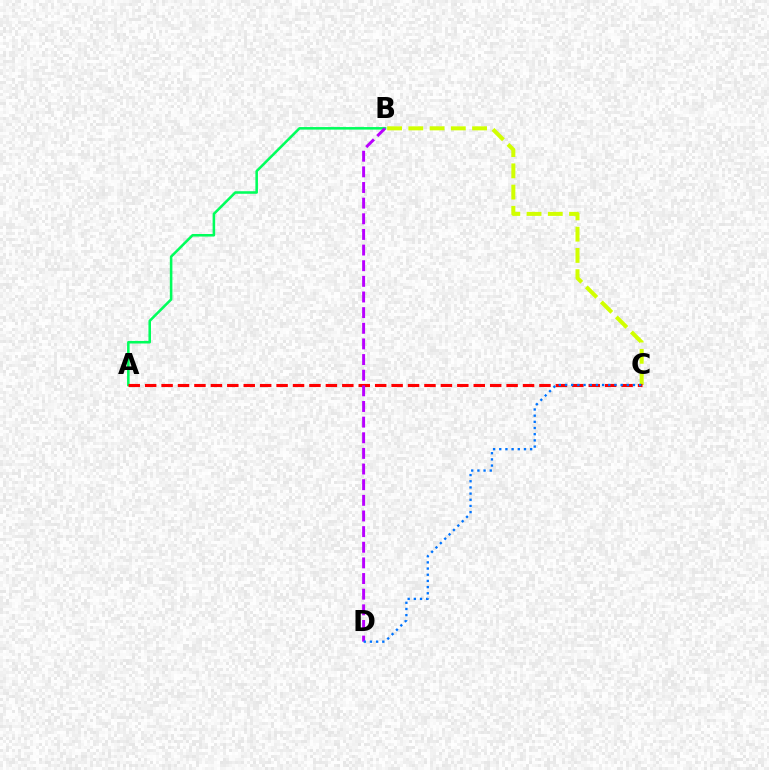{('A', 'B'): [{'color': '#00ff5c', 'line_style': 'solid', 'thickness': 1.84}], ('B', 'C'): [{'color': '#d1ff00', 'line_style': 'dashed', 'thickness': 2.89}], ('A', 'C'): [{'color': '#ff0000', 'line_style': 'dashed', 'thickness': 2.23}], ('B', 'D'): [{'color': '#b900ff', 'line_style': 'dashed', 'thickness': 2.12}], ('C', 'D'): [{'color': '#0074ff', 'line_style': 'dotted', 'thickness': 1.68}]}